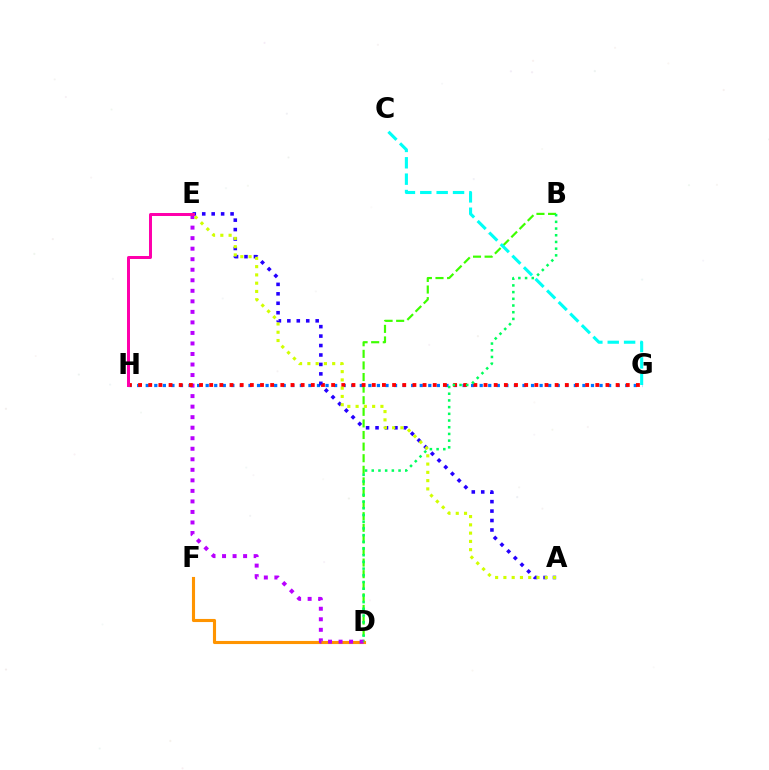{('B', 'D'): [{'color': '#3dff00', 'line_style': 'dashed', 'thickness': 1.58}, {'color': '#00ff5c', 'line_style': 'dotted', 'thickness': 1.82}], ('G', 'H'): [{'color': '#0074ff', 'line_style': 'dotted', 'thickness': 2.33}, {'color': '#ff0000', 'line_style': 'dotted', 'thickness': 2.76}], ('D', 'F'): [{'color': '#ff9400', 'line_style': 'solid', 'thickness': 2.24}], ('D', 'E'): [{'color': '#b900ff', 'line_style': 'dotted', 'thickness': 2.86}], ('A', 'E'): [{'color': '#2500ff', 'line_style': 'dotted', 'thickness': 2.57}, {'color': '#d1ff00', 'line_style': 'dotted', 'thickness': 2.25}], ('E', 'H'): [{'color': '#ff00ac', 'line_style': 'solid', 'thickness': 2.15}], ('C', 'G'): [{'color': '#00fff6', 'line_style': 'dashed', 'thickness': 2.22}]}